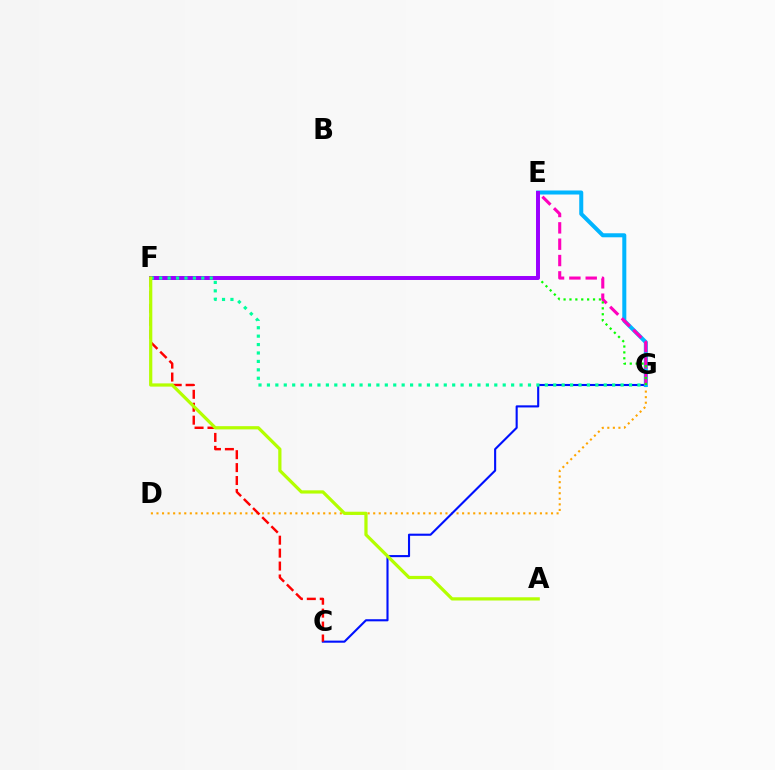{('D', 'G'): [{'color': '#ffa500', 'line_style': 'dotted', 'thickness': 1.51}], ('C', 'G'): [{'color': '#0010ff', 'line_style': 'solid', 'thickness': 1.52}], ('E', 'G'): [{'color': '#00b5ff', 'line_style': 'solid', 'thickness': 2.9}, {'color': '#ff00bd', 'line_style': 'dashed', 'thickness': 2.22}], ('F', 'G'): [{'color': '#08ff00', 'line_style': 'dotted', 'thickness': 1.6}, {'color': '#00ff9d', 'line_style': 'dotted', 'thickness': 2.29}], ('E', 'F'): [{'color': '#9b00ff', 'line_style': 'solid', 'thickness': 2.85}], ('C', 'F'): [{'color': '#ff0000', 'line_style': 'dashed', 'thickness': 1.76}], ('A', 'F'): [{'color': '#b3ff00', 'line_style': 'solid', 'thickness': 2.32}]}